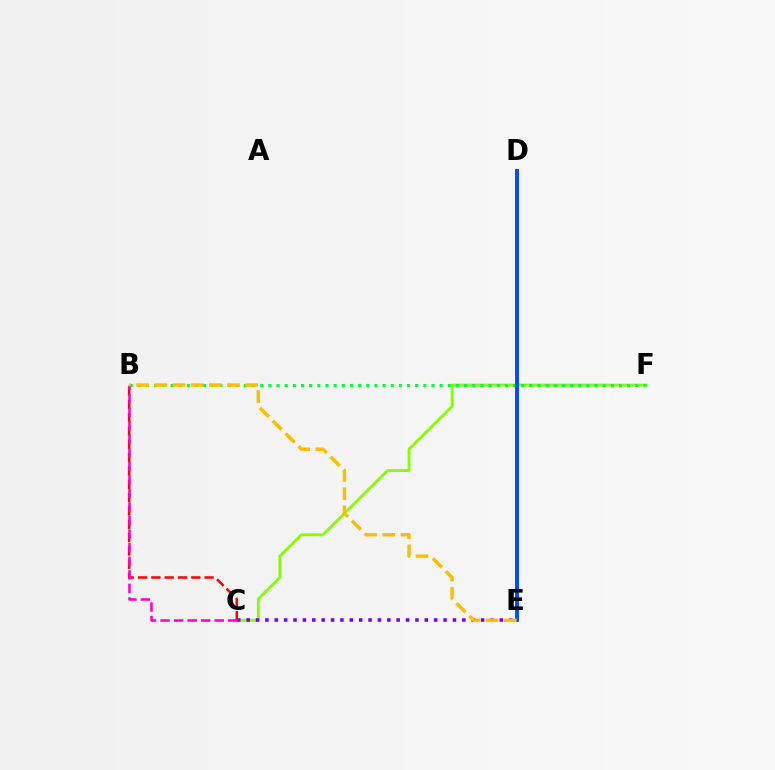{('D', 'E'): [{'color': '#00fff6', 'line_style': 'dashed', 'thickness': 1.71}, {'color': '#004bff', 'line_style': 'solid', 'thickness': 2.82}], ('C', 'F'): [{'color': '#84ff00', 'line_style': 'solid', 'thickness': 2.03}], ('B', 'C'): [{'color': '#ff0000', 'line_style': 'dashed', 'thickness': 1.81}, {'color': '#ff00cf', 'line_style': 'dashed', 'thickness': 1.84}], ('B', 'F'): [{'color': '#00ff39', 'line_style': 'dotted', 'thickness': 2.22}], ('C', 'E'): [{'color': '#7200ff', 'line_style': 'dotted', 'thickness': 2.55}], ('B', 'E'): [{'color': '#ffbd00', 'line_style': 'dashed', 'thickness': 2.47}]}